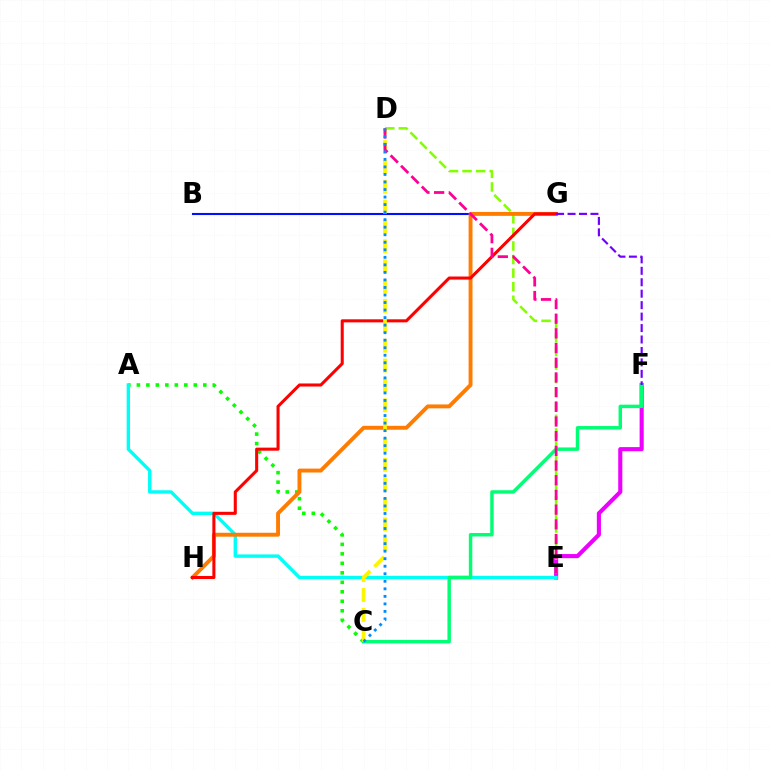{('B', 'G'): [{'color': '#0010ff', 'line_style': 'solid', 'thickness': 1.51}], ('A', 'C'): [{'color': '#08ff00', 'line_style': 'dotted', 'thickness': 2.58}], ('E', 'F'): [{'color': '#ee00ff', 'line_style': 'solid', 'thickness': 2.95}], ('A', 'E'): [{'color': '#00fff6', 'line_style': 'solid', 'thickness': 2.44}], ('C', 'F'): [{'color': '#00ff74', 'line_style': 'solid', 'thickness': 2.49}], ('D', 'E'): [{'color': '#84ff00', 'line_style': 'dashed', 'thickness': 1.84}, {'color': '#ff0094', 'line_style': 'dashed', 'thickness': 2.0}], ('G', 'H'): [{'color': '#ff7c00', 'line_style': 'solid', 'thickness': 2.81}, {'color': '#ff0000', 'line_style': 'solid', 'thickness': 2.21}], ('C', 'D'): [{'color': '#fcf500', 'line_style': 'dashed', 'thickness': 2.7}, {'color': '#008cff', 'line_style': 'dotted', 'thickness': 2.05}], ('F', 'G'): [{'color': '#7200ff', 'line_style': 'dashed', 'thickness': 1.56}]}